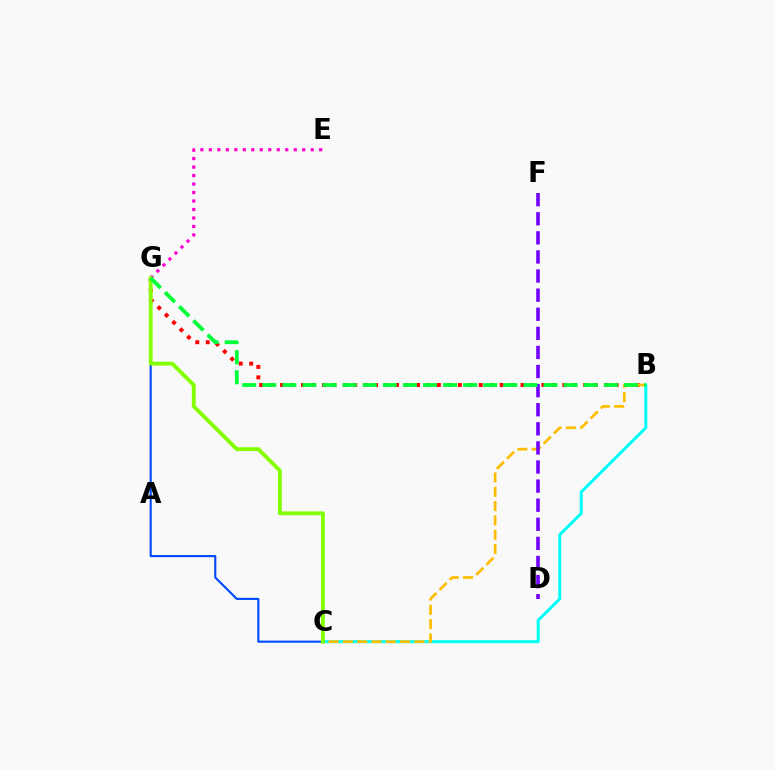{('E', 'G'): [{'color': '#ff00cf', 'line_style': 'dotted', 'thickness': 2.31}], ('C', 'G'): [{'color': '#004bff', 'line_style': 'solid', 'thickness': 1.53}, {'color': '#84ff00', 'line_style': 'solid', 'thickness': 2.79}], ('B', 'C'): [{'color': '#00fff6', 'line_style': 'solid', 'thickness': 2.15}, {'color': '#ffbd00', 'line_style': 'dashed', 'thickness': 1.95}], ('B', 'G'): [{'color': '#ff0000', 'line_style': 'dotted', 'thickness': 2.84}, {'color': '#00ff39', 'line_style': 'dashed', 'thickness': 2.73}], ('D', 'F'): [{'color': '#7200ff', 'line_style': 'dashed', 'thickness': 2.59}]}